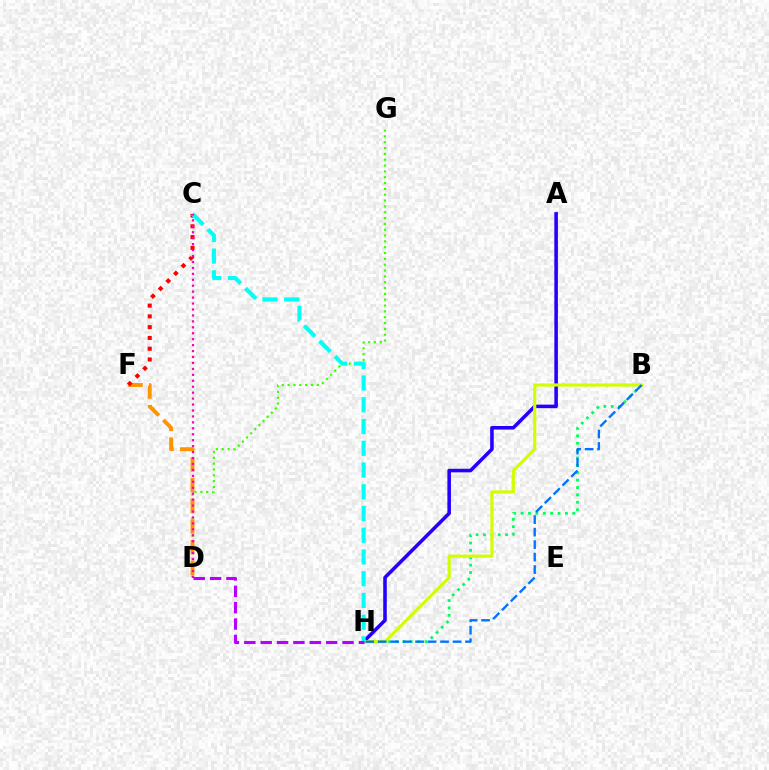{('A', 'H'): [{'color': '#2500ff', 'line_style': 'solid', 'thickness': 2.56}], ('D', 'G'): [{'color': '#3dff00', 'line_style': 'dotted', 'thickness': 1.58}], ('B', 'H'): [{'color': '#00ff5c', 'line_style': 'dotted', 'thickness': 2.01}, {'color': '#d1ff00', 'line_style': 'solid', 'thickness': 2.27}, {'color': '#0074ff', 'line_style': 'dashed', 'thickness': 1.69}], ('D', 'F'): [{'color': '#ff9400', 'line_style': 'dashed', 'thickness': 2.81}], ('C', 'F'): [{'color': '#ff0000', 'line_style': 'dotted', 'thickness': 2.93}], ('C', 'H'): [{'color': '#00fff6', 'line_style': 'dashed', 'thickness': 2.95}], ('C', 'D'): [{'color': '#ff00ac', 'line_style': 'dotted', 'thickness': 1.61}], ('D', 'H'): [{'color': '#b900ff', 'line_style': 'dashed', 'thickness': 2.22}]}